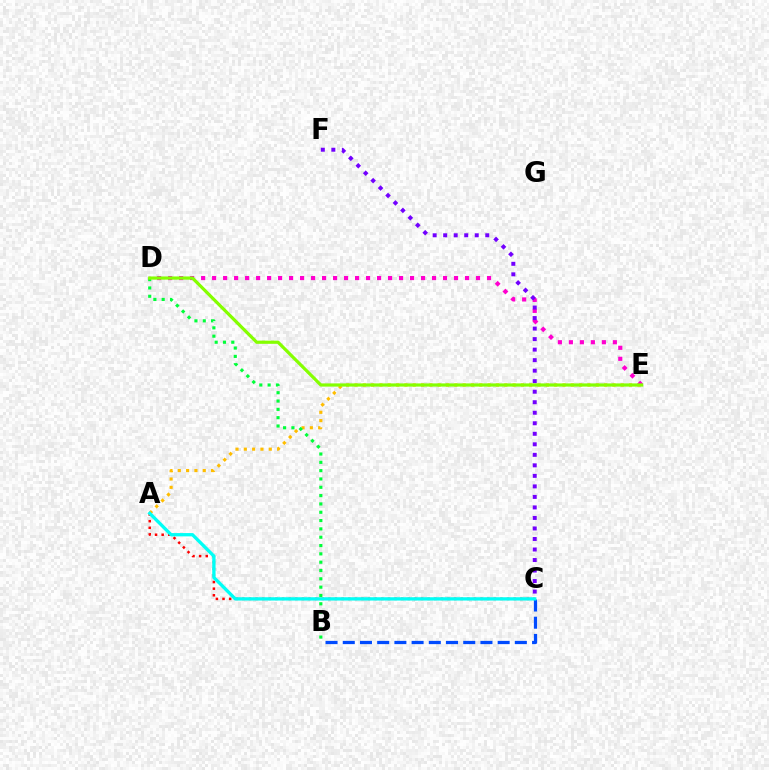{('A', 'E'): [{'color': '#ffbd00', 'line_style': 'dotted', 'thickness': 2.26}], ('A', 'C'): [{'color': '#ff0000', 'line_style': 'dotted', 'thickness': 1.8}, {'color': '#00fff6', 'line_style': 'solid', 'thickness': 2.38}], ('B', 'C'): [{'color': '#004bff', 'line_style': 'dashed', 'thickness': 2.34}], ('D', 'E'): [{'color': '#ff00cf', 'line_style': 'dotted', 'thickness': 2.99}, {'color': '#84ff00', 'line_style': 'solid', 'thickness': 2.31}], ('B', 'D'): [{'color': '#00ff39', 'line_style': 'dotted', 'thickness': 2.26}], ('C', 'F'): [{'color': '#7200ff', 'line_style': 'dotted', 'thickness': 2.86}]}